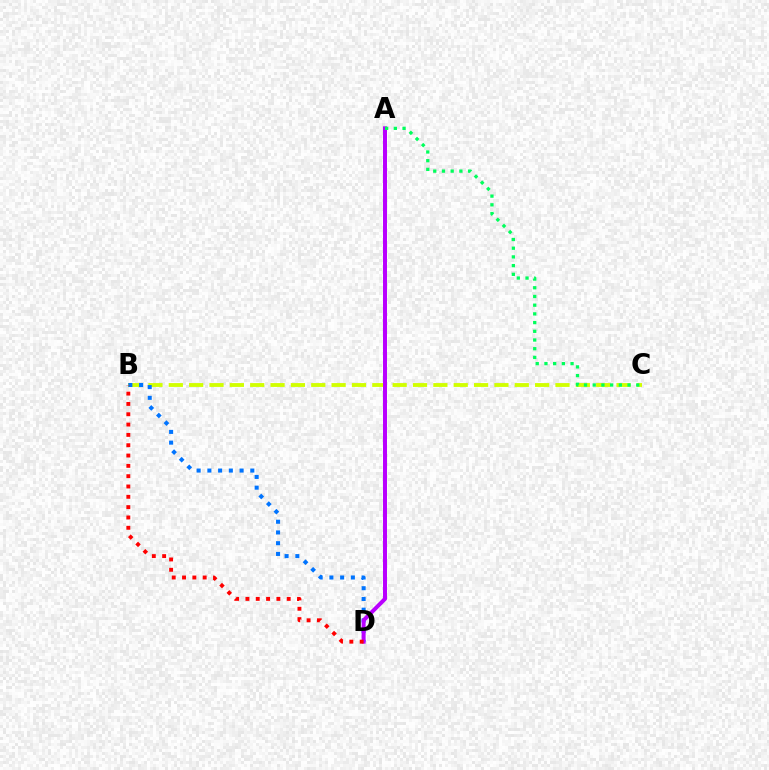{('B', 'C'): [{'color': '#d1ff00', 'line_style': 'dashed', 'thickness': 2.76}], ('B', 'D'): [{'color': '#0074ff', 'line_style': 'dotted', 'thickness': 2.92}, {'color': '#ff0000', 'line_style': 'dotted', 'thickness': 2.8}], ('A', 'D'): [{'color': '#b900ff', 'line_style': 'solid', 'thickness': 2.88}], ('A', 'C'): [{'color': '#00ff5c', 'line_style': 'dotted', 'thickness': 2.37}]}